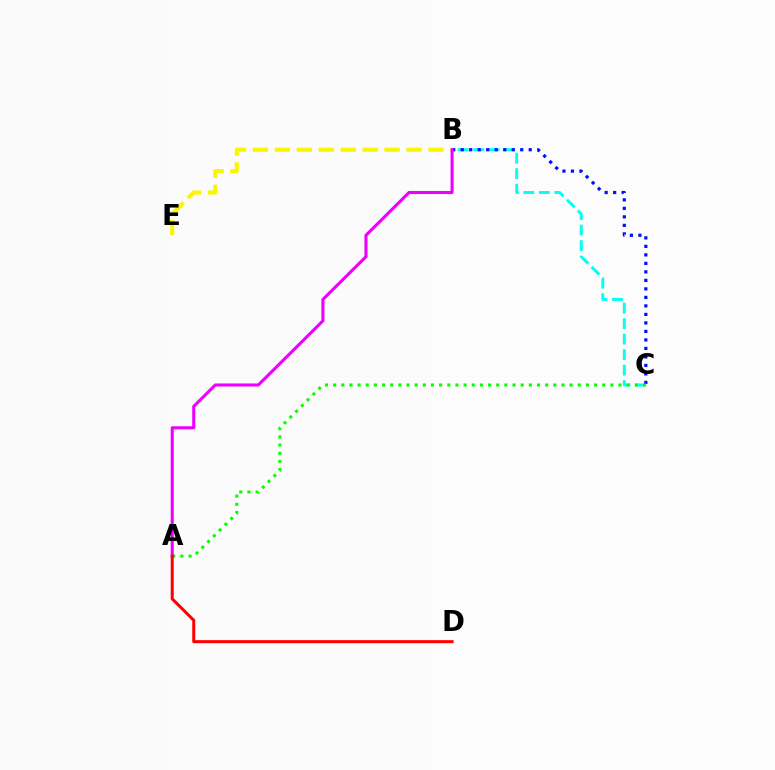{('B', 'C'): [{'color': '#00fff6', 'line_style': 'dashed', 'thickness': 2.11}, {'color': '#0010ff', 'line_style': 'dotted', 'thickness': 2.31}], ('B', 'E'): [{'color': '#fcf500', 'line_style': 'dashed', 'thickness': 2.98}], ('A', 'C'): [{'color': '#08ff00', 'line_style': 'dotted', 'thickness': 2.22}], ('A', 'B'): [{'color': '#ee00ff', 'line_style': 'solid', 'thickness': 2.21}], ('A', 'D'): [{'color': '#ff0000', 'line_style': 'solid', 'thickness': 2.17}]}